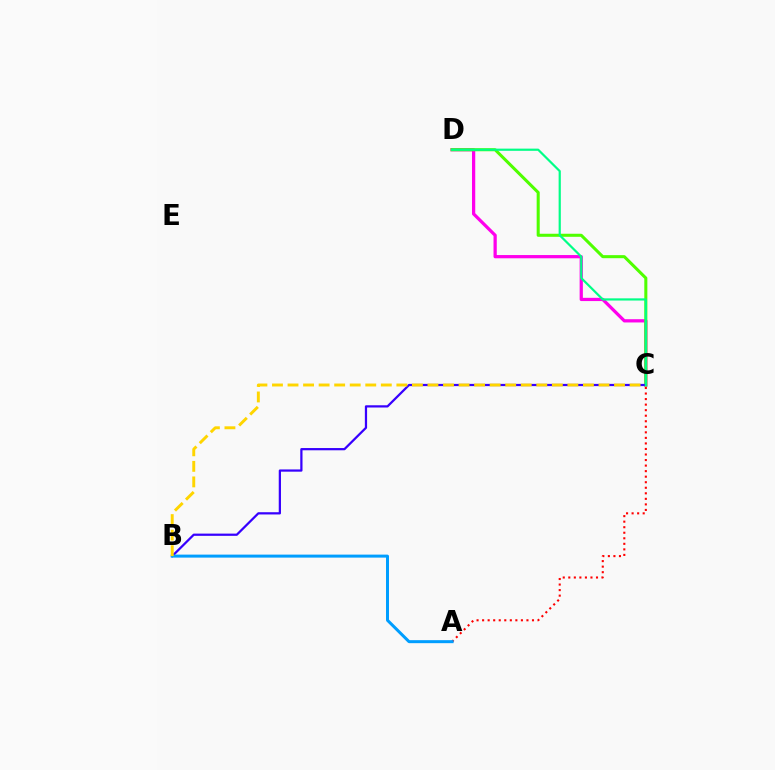{('C', 'D'): [{'color': '#ff00ed', 'line_style': 'solid', 'thickness': 2.34}, {'color': '#4fff00', 'line_style': 'solid', 'thickness': 2.2}, {'color': '#00ff86', 'line_style': 'solid', 'thickness': 1.58}], ('A', 'C'): [{'color': '#ff0000', 'line_style': 'dotted', 'thickness': 1.51}], ('B', 'C'): [{'color': '#3700ff', 'line_style': 'solid', 'thickness': 1.61}, {'color': '#ffd500', 'line_style': 'dashed', 'thickness': 2.11}], ('A', 'B'): [{'color': '#009eff', 'line_style': 'solid', 'thickness': 2.16}]}